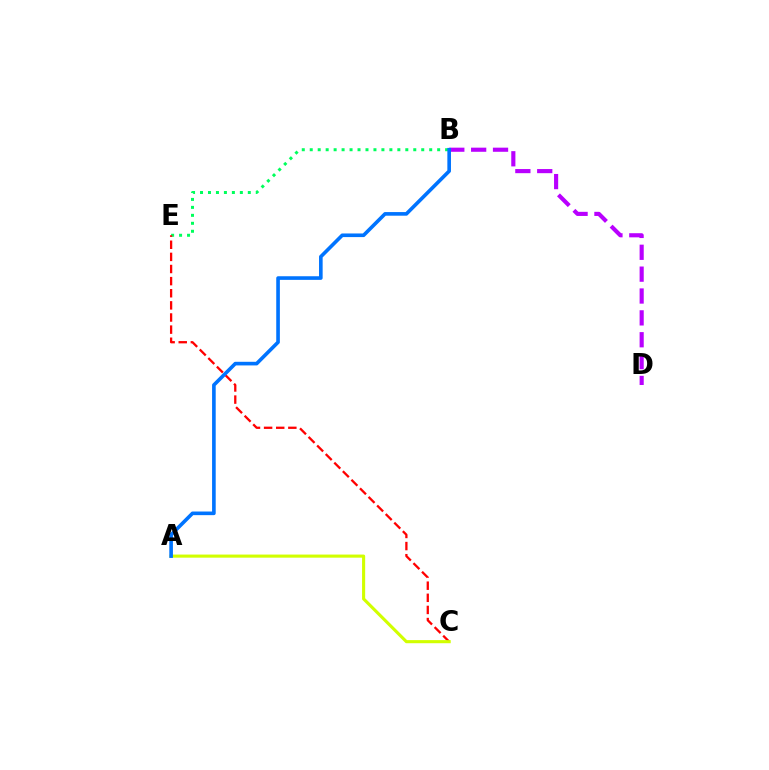{('B', 'D'): [{'color': '#b900ff', 'line_style': 'dashed', 'thickness': 2.97}], ('B', 'E'): [{'color': '#00ff5c', 'line_style': 'dotted', 'thickness': 2.16}], ('C', 'E'): [{'color': '#ff0000', 'line_style': 'dashed', 'thickness': 1.65}], ('A', 'C'): [{'color': '#d1ff00', 'line_style': 'solid', 'thickness': 2.24}], ('A', 'B'): [{'color': '#0074ff', 'line_style': 'solid', 'thickness': 2.61}]}